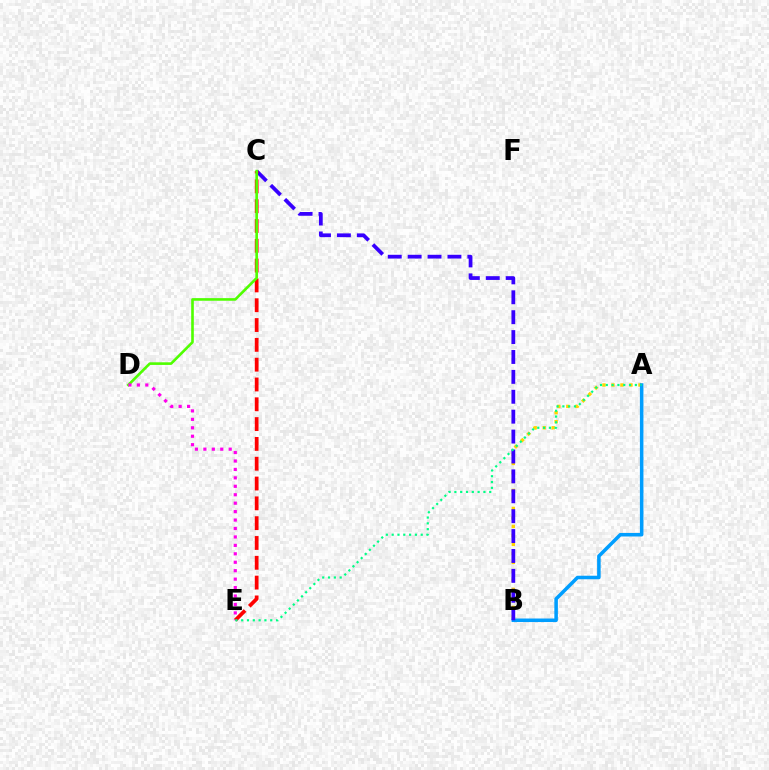{('A', 'B'): [{'color': '#ffd500', 'line_style': 'dotted', 'thickness': 2.45}, {'color': '#009eff', 'line_style': 'solid', 'thickness': 2.54}], ('B', 'C'): [{'color': '#3700ff', 'line_style': 'dashed', 'thickness': 2.7}], ('C', 'E'): [{'color': '#ff0000', 'line_style': 'dashed', 'thickness': 2.69}], ('C', 'D'): [{'color': '#4fff00', 'line_style': 'solid', 'thickness': 1.89}], ('D', 'E'): [{'color': '#ff00ed', 'line_style': 'dotted', 'thickness': 2.29}], ('A', 'E'): [{'color': '#00ff86', 'line_style': 'dotted', 'thickness': 1.58}]}